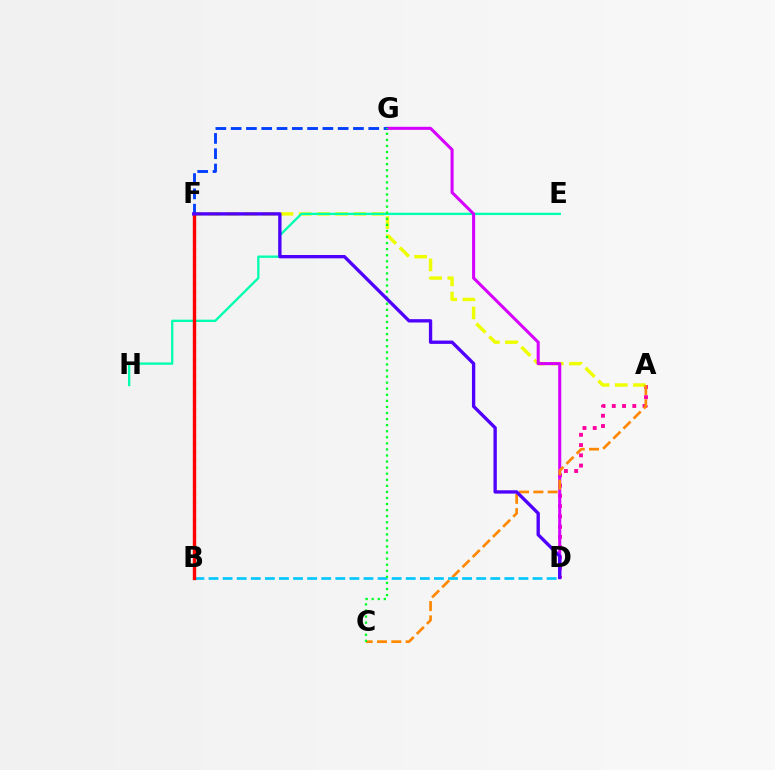{('A', 'D'): [{'color': '#ff00a0', 'line_style': 'dotted', 'thickness': 2.79}], ('A', 'F'): [{'color': '#eeff00', 'line_style': 'dashed', 'thickness': 2.47}], ('B', 'F'): [{'color': '#66ff00', 'line_style': 'dotted', 'thickness': 2.29}, {'color': '#ff0000', 'line_style': 'solid', 'thickness': 2.42}], ('E', 'H'): [{'color': '#00ffaf', 'line_style': 'solid', 'thickness': 1.68}], ('D', 'G'): [{'color': '#d600ff', 'line_style': 'solid', 'thickness': 2.2}], ('A', 'C'): [{'color': '#ff8800', 'line_style': 'dashed', 'thickness': 1.94}], ('B', 'D'): [{'color': '#00c7ff', 'line_style': 'dashed', 'thickness': 1.91}], ('F', 'G'): [{'color': '#003fff', 'line_style': 'dashed', 'thickness': 2.08}], ('C', 'G'): [{'color': '#00ff27', 'line_style': 'dotted', 'thickness': 1.65}], ('D', 'F'): [{'color': '#4f00ff', 'line_style': 'solid', 'thickness': 2.41}]}